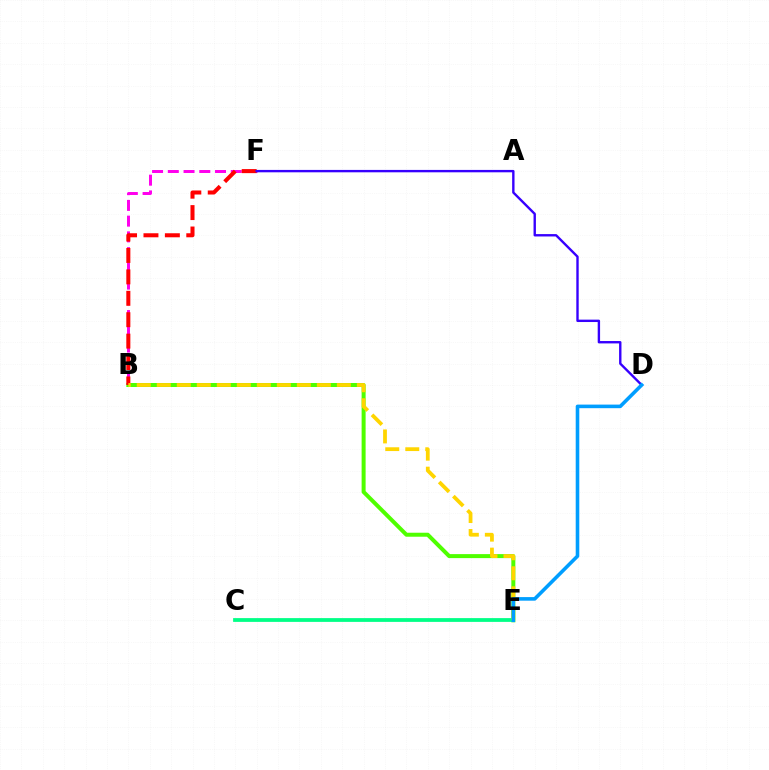{('B', 'F'): [{'color': '#ff00ed', 'line_style': 'dashed', 'thickness': 2.14}, {'color': '#ff0000', 'line_style': 'dashed', 'thickness': 2.91}], ('B', 'E'): [{'color': '#4fff00', 'line_style': 'solid', 'thickness': 2.88}, {'color': '#ffd500', 'line_style': 'dashed', 'thickness': 2.72}], ('C', 'E'): [{'color': '#00ff86', 'line_style': 'solid', 'thickness': 2.71}], ('D', 'F'): [{'color': '#3700ff', 'line_style': 'solid', 'thickness': 1.72}], ('D', 'E'): [{'color': '#009eff', 'line_style': 'solid', 'thickness': 2.58}]}